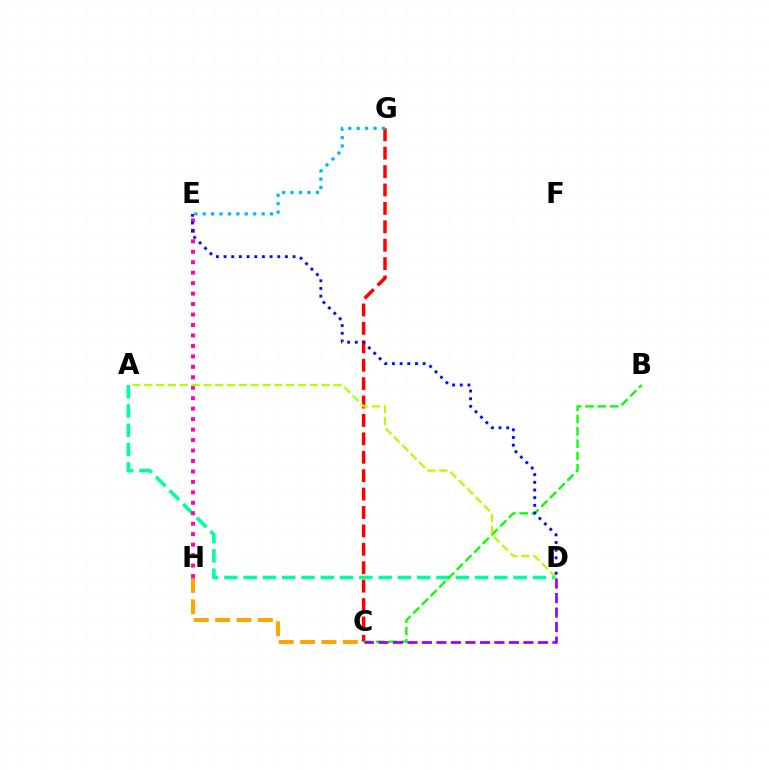{('C', 'H'): [{'color': '#ffa500', 'line_style': 'dashed', 'thickness': 2.91}], ('A', 'D'): [{'color': '#00ff9d', 'line_style': 'dashed', 'thickness': 2.62}, {'color': '#b3ff00', 'line_style': 'dashed', 'thickness': 1.61}], ('C', 'G'): [{'color': '#ff0000', 'line_style': 'dashed', 'thickness': 2.5}], ('E', 'H'): [{'color': '#ff00bd', 'line_style': 'dotted', 'thickness': 2.84}], ('B', 'C'): [{'color': '#08ff00', 'line_style': 'dashed', 'thickness': 1.67}], ('C', 'D'): [{'color': '#9b00ff', 'line_style': 'dashed', 'thickness': 1.97}], ('D', 'E'): [{'color': '#0010ff', 'line_style': 'dotted', 'thickness': 2.08}], ('E', 'G'): [{'color': '#00b5ff', 'line_style': 'dotted', 'thickness': 2.28}]}